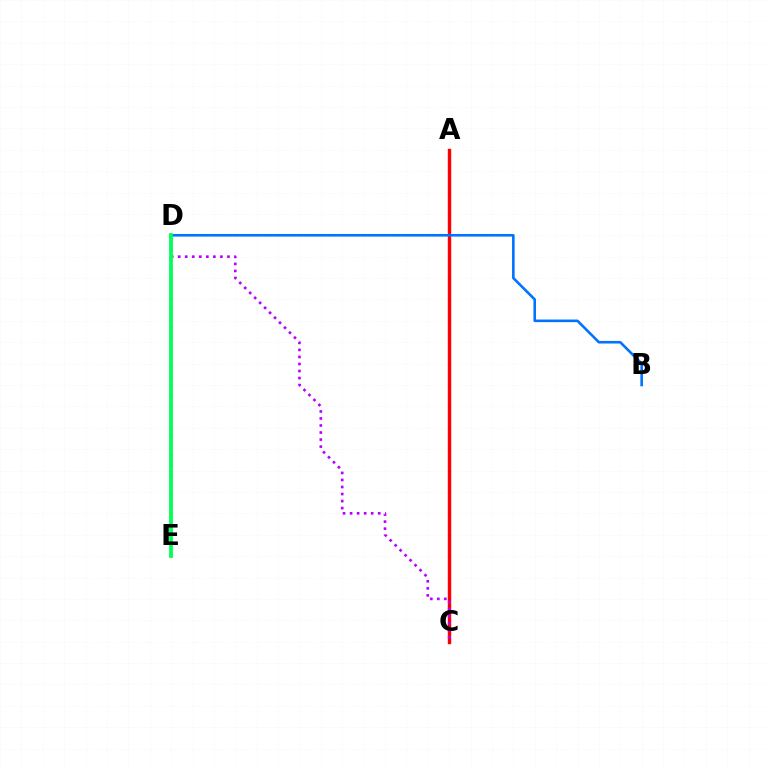{('A', 'C'): [{'color': '#ff0000', 'line_style': 'solid', 'thickness': 2.46}], ('B', 'D'): [{'color': '#0074ff', 'line_style': 'solid', 'thickness': 1.88}], ('C', 'D'): [{'color': '#b900ff', 'line_style': 'dotted', 'thickness': 1.91}], ('D', 'E'): [{'color': '#d1ff00', 'line_style': 'dotted', 'thickness': 2.68}, {'color': '#00ff5c', 'line_style': 'solid', 'thickness': 2.72}]}